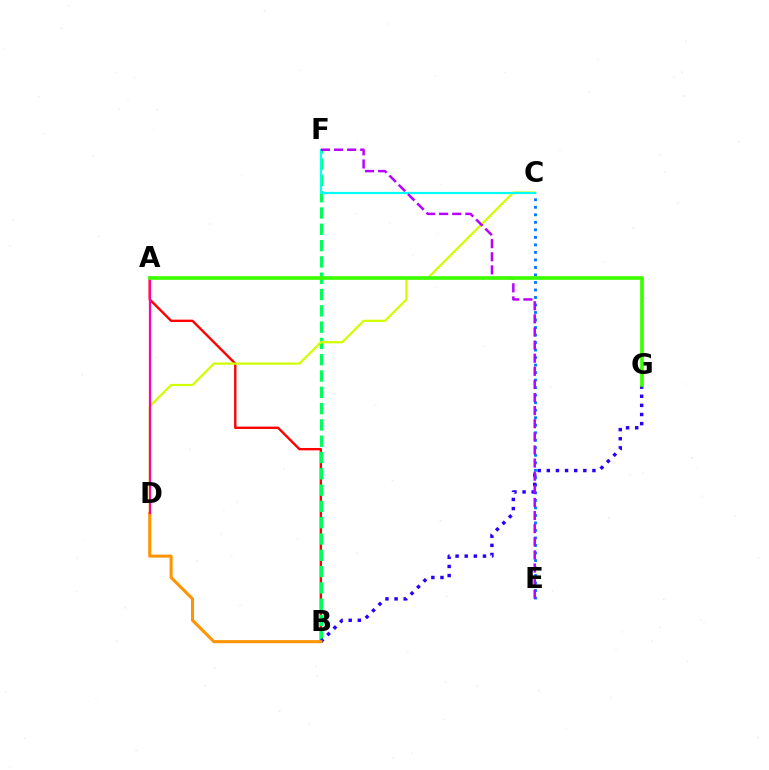{('A', 'B'): [{'color': '#ff0000', 'line_style': 'solid', 'thickness': 1.71}], ('C', 'E'): [{'color': '#0074ff', 'line_style': 'dotted', 'thickness': 2.04}], ('B', 'F'): [{'color': '#00ff5c', 'line_style': 'dashed', 'thickness': 2.21}], ('B', 'G'): [{'color': '#2500ff', 'line_style': 'dotted', 'thickness': 2.48}], ('C', 'D'): [{'color': '#d1ff00', 'line_style': 'solid', 'thickness': 1.6}], ('B', 'D'): [{'color': '#ff9400', 'line_style': 'solid', 'thickness': 2.19}], ('C', 'F'): [{'color': '#00fff6', 'line_style': 'solid', 'thickness': 1.57}], ('E', 'F'): [{'color': '#b900ff', 'line_style': 'dashed', 'thickness': 1.78}], ('A', 'D'): [{'color': '#ff00ac', 'line_style': 'solid', 'thickness': 1.6}], ('A', 'G'): [{'color': '#3dff00', 'line_style': 'solid', 'thickness': 2.65}]}